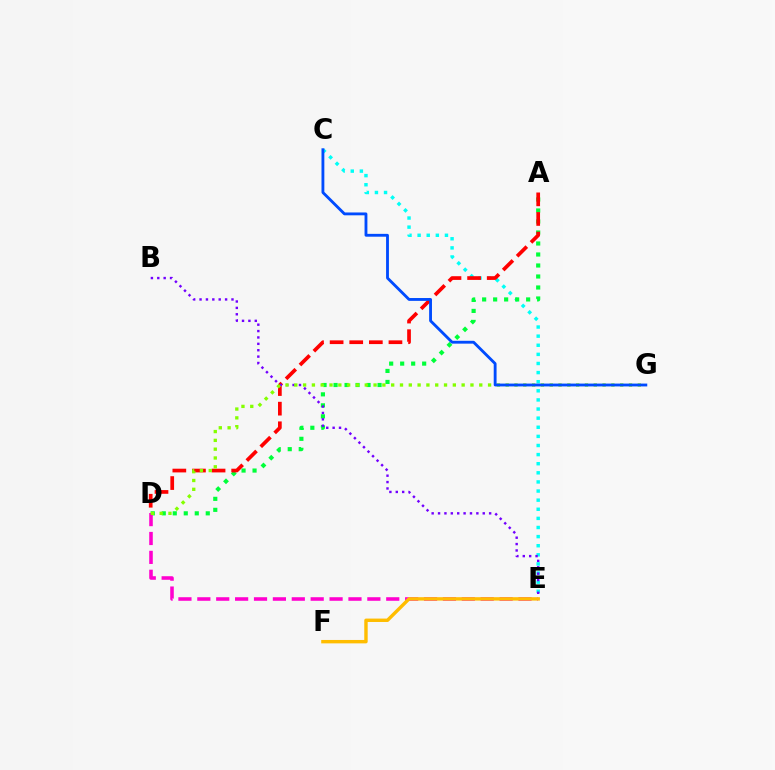{('C', 'E'): [{'color': '#00fff6', 'line_style': 'dotted', 'thickness': 2.48}], ('A', 'D'): [{'color': '#00ff39', 'line_style': 'dotted', 'thickness': 2.99}, {'color': '#ff0000', 'line_style': 'dashed', 'thickness': 2.66}], ('D', 'E'): [{'color': '#ff00cf', 'line_style': 'dashed', 'thickness': 2.57}], ('B', 'E'): [{'color': '#7200ff', 'line_style': 'dotted', 'thickness': 1.74}], ('D', 'G'): [{'color': '#84ff00', 'line_style': 'dotted', 'thickness': 2.39}], ('C', 'G'): [{'color': '#004bff', 'line_style': 'solid', 'thickness': 2.05}], ('E', 'F'): [{'color': '#ffbd00', 'line_style': 'solid', 'thickness': 2.45}]}